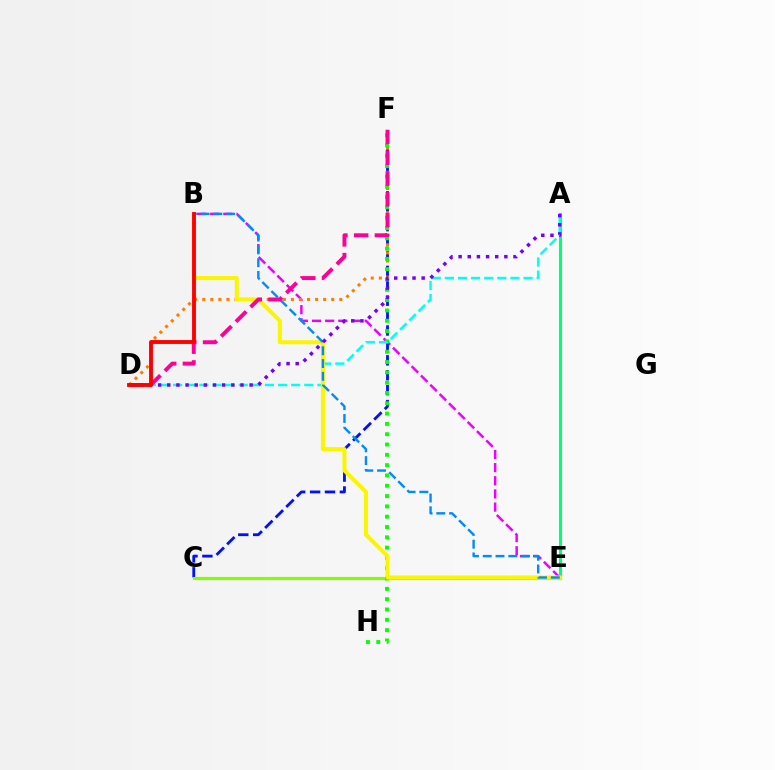{('B', 'E'): [{'color': '#ee00ff', 'line_style': 'dashed', 'thickness': 1.79}, {'color': '#fcf500', 'line_style': 'solid', 'thickness': 2.9}, {'color': '#008cff', 'line_style': 'dashed', 'thickness': 1.74}], ('C', 'F'): [{'color': '#0010ff', 'line_style': 'dashed', 'thickness': 2.03}], ('D', 'F'): [{'color': '#ff7c00', 'line_style': 'dotted', 'thickness': 2.19}, {'color': '#ff0094', 'line_style': 'dashed', 'thickness': 2.82}], ('A', 'E'): [{'color': '#00ff74', 'line_style': 'solid', 'thickness': 2.22}], ('C', 'E'): [{'color': '#84ff00', 'line_style': 'solid', 'thickness': 2.27}], ('F', 'H'): [{'color': '#08ff00', 'line_style': 'dotted', 'thickness': 2.8}], ('A', 'D'): [{'color': '#00fff6', 'line_style': 'dashed', 'thickness': 1.78}, {'color': '#7200ff', 'line_style': 'dotted', 'thickness': 2.49}], ('B', 'D'): [{'color': '#ff0000', 'line_style': 'solid', 'thickness': 2.79}]}